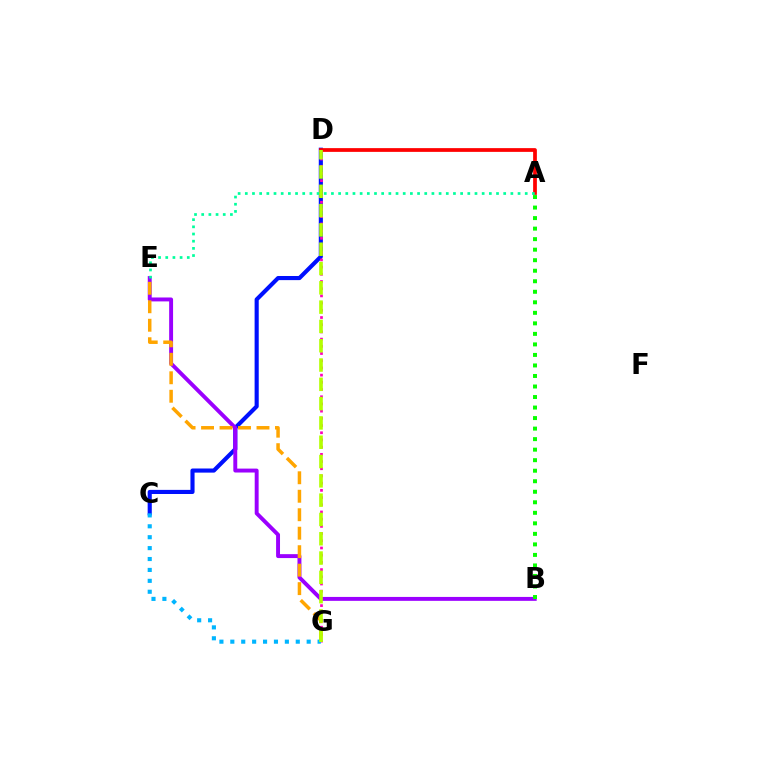{('C', 'D'): [{'color': '#0010ff', 'line_style': 'solid', 'thickness': 2.97}], ('D', 'G'): [{'color': '#ff00bd', 'line_style': 'dotted', 'thickness': 1.96}, {'color': '#b3ff00', 'line_style': 'dashed', 'thickness': 2.62}], ('B', 'E'): [{'color': '#9b00ff', 'line_style': 'solid', 'thickness': 2.82}], ('A', 'D'): [{'color': '#ff0000', 'line_style': 'solid', 'thickness': 2.7}], ('E', 'G'): [{'color': '#ffa500', 'line_style': 'dashed', 'thickness': 2.51}], ('A', 'E'): [{'color': '#00ff9d', 'line_style': 'dotted', 'thickness': 1.95}], ('A', 'B'): [{'color': '#08ff00', 'line_style': 'dotted', 'thickness': 2.86}], ('C', 'G'): [{'color': '#00b5ff', 'line_style': 'dotted', 'thickness': 2.96}]}